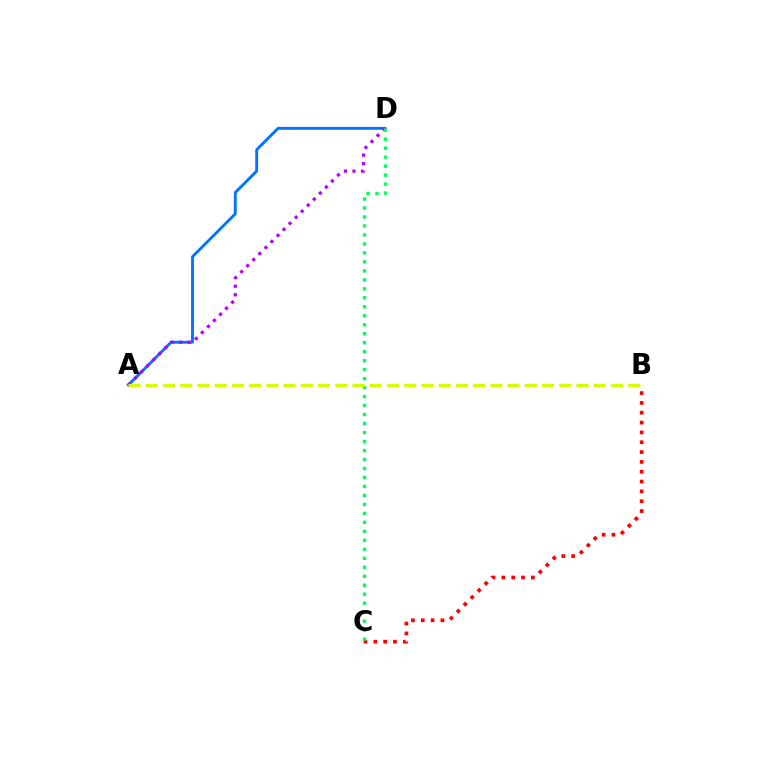{('B', 'C'): [{'color': '#ff0000', 'line_style': 'dotted', 'thickness': 2.67}], ('A', 'D'): [{'color': '#0074ff', 'line_style': 'solid', 'thickness': 2.07}, {'color': '#b900ff', 'line_style': 'dotted', 'thickness': 2.32}], ('C', 'D'): [{'color': '#00ff5c', 'line_style': 'dotted', 'thickness': 2.44}], ('A', 'B'): [{'color': '#d1ff00', 'line_style': 'dashed', 'thickness': 2.34}]}